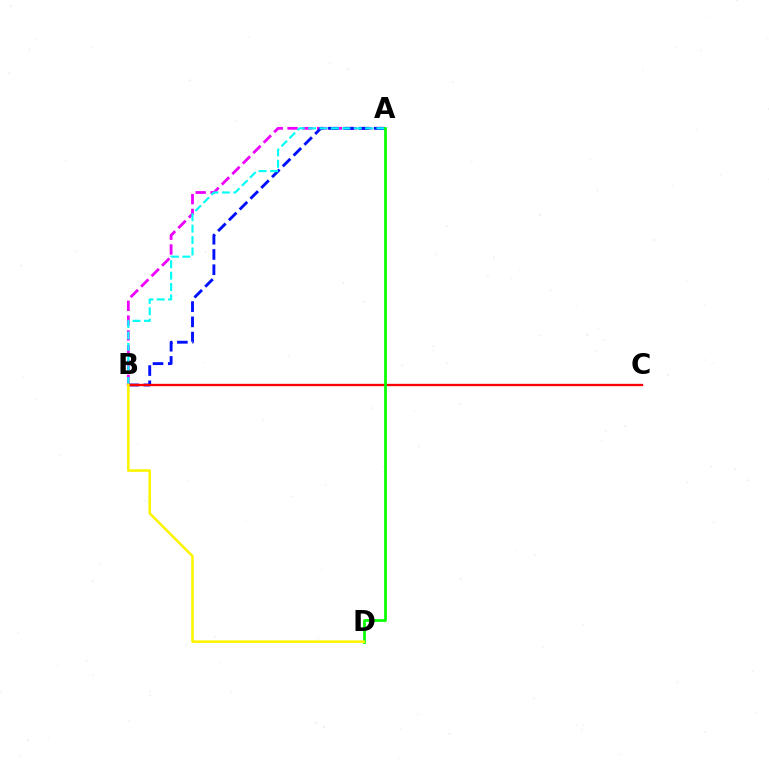{('A', 'B'): [{'color': '#ee00ff', 'line_style': 'dashed', 'thickness': 2.01}, {'color': '#0010ff', 'line_style': 'dashed', 'thickness': 2.07}, {'color': '#00fff6', 'line_style': 'dashed', 'thickness': 1.55}], ('B', 'C'): [{'color': '#ff0000', 'line_style': 'solid', 'thickness': 1.68}], ('A', 'D'): [{'color': '#08ff00', 'line_style': 'solid', 'thickness': 1.97}], ('B', 'D'): [{'color': '#fcf500', 'line_style': 'solid', 'thickness': 1.86}]}